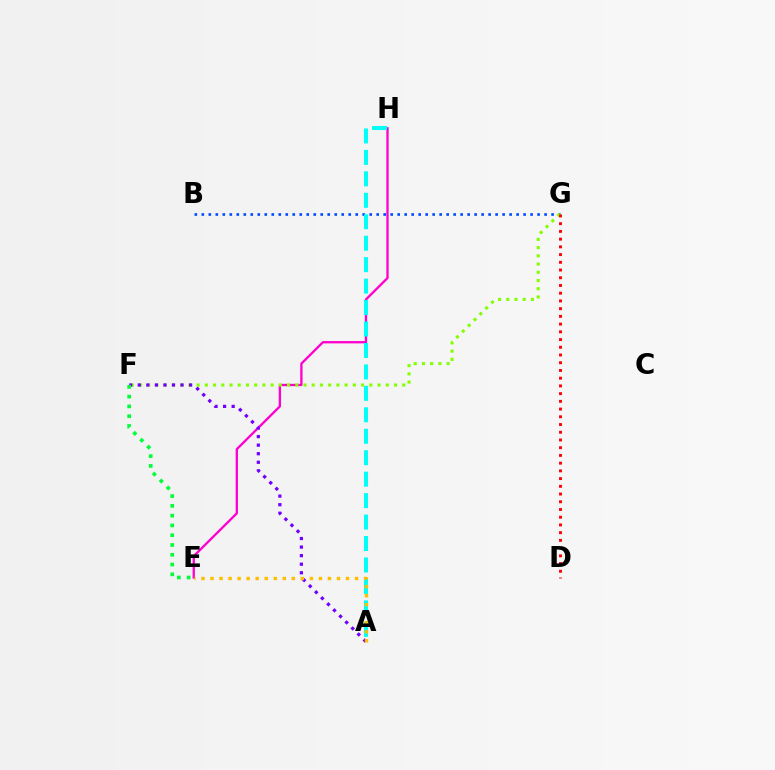{('E', 'H'): [{'color': '#ff00cf', 'line_style': 'solid', 'thickness': 1.67}], ('B', 'G'): [{'color': '#004bff', 'line_style': 'dotted', 'thickness': 1.9}], ('F', 'G'): [{'color': '#84ff00', 'line_style': 'dotted', 'thickness': 2.23}], ('D', 'G'): [{'color': '#ff0000', 'line_style': 'dotted', 'thickness': 2.1}], ('A', 'H'): [{'color': '#00fff6', 'line_style': 'dashed', 'thickness': 2.91}], ('A', 'F'): [{'color': '#7200ff', 'line_style': 'dotted', 'thickness': 2.33}], ('E', 'F'): [{'color': '#00ff39', 'line_style': 'dotted', 'thickness': 2.66}], ('A', 'E'): [{'color': '#ffbd00', 'line_style': 'dotted', 'thickness': 2.45}]}